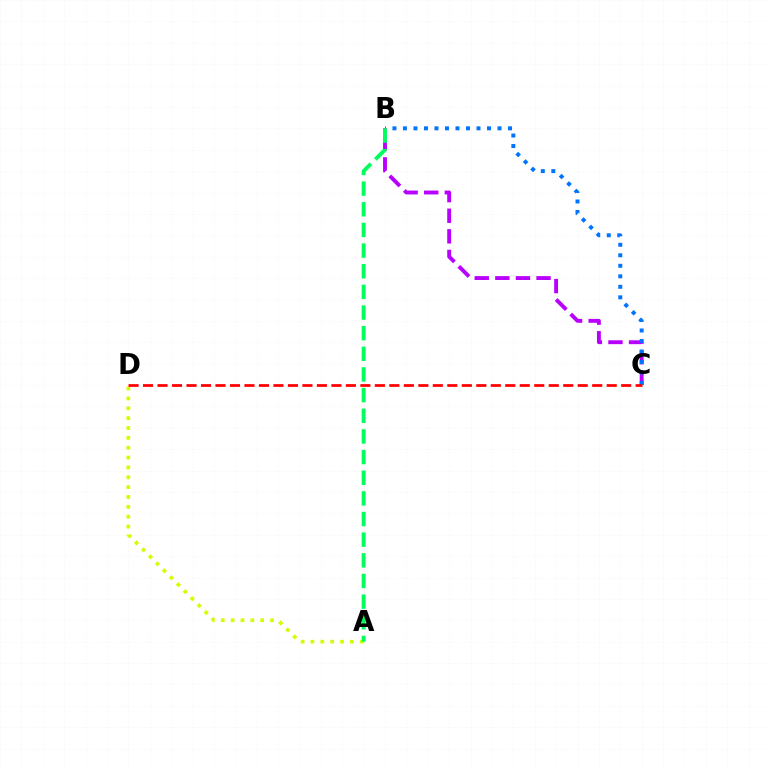{('B', 'C'): [{'color': '#b900ff', 'line_style': 'dashed', 'thickness': 2.8}, {'color': '#0074ff', 'line_style': 'dotted', 'thickness': 2.85}], ('A', 'D'): [{'color': '#d1ff00', 'line_style': 'dotted', 'thickness': 2.68}], ('A', 'B'): [{'color': '#00ff5c', 'line_style': 'dashed', 'thickness': 2.81}], ('C', 'D'): [{'color': '#ff0000', 'line_style': 'dashed', 'thickness': 1.97}]}